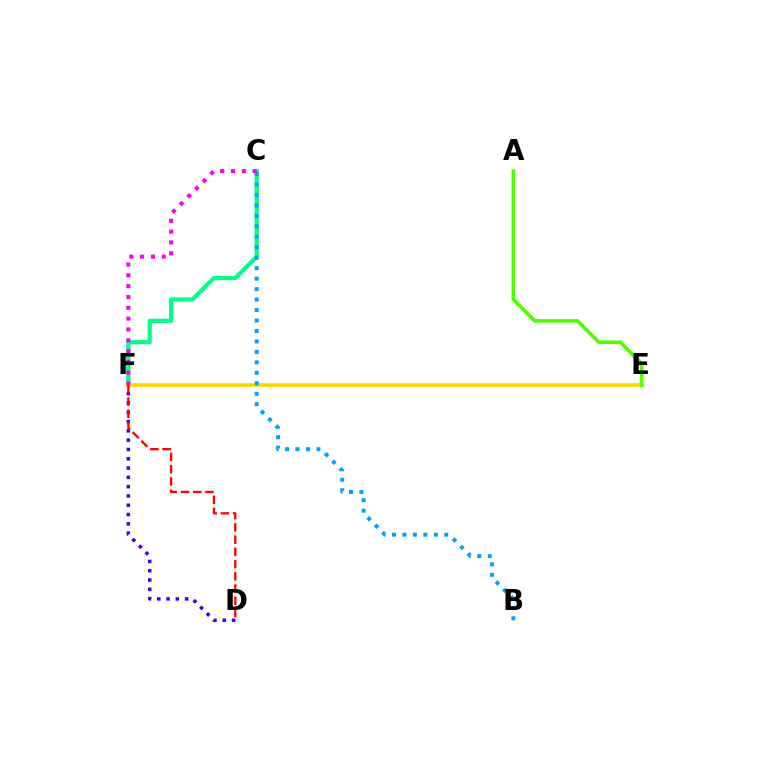{('D', 'F'): [{'color': '#3700ff', 'line_style': 'dotted', 'thickness': 2.53}, {'color': '#ff0000', 'line_style': 'dashed', 'thickness': 1.66}], ('C', 'F'): [{'color': '#00ff86', 'line_style': 'solid', 'thickness': 2.99}, {'color': '#ff00ed', 'line_style': 'dotted', 'thickness': 2.94}], ('E', 'F'): [{'color': '#ffd500', 'line_style': 'solid', 'thickness': 2.67}], ('B', 'C'): [{'color': '#009eff', 'line_style': 'dotted', 'thickness': 2.84}], ('A', 'E'): [{'color': '#4fff00', 'line_style': 'solid', 'thickness': 2.59}]}